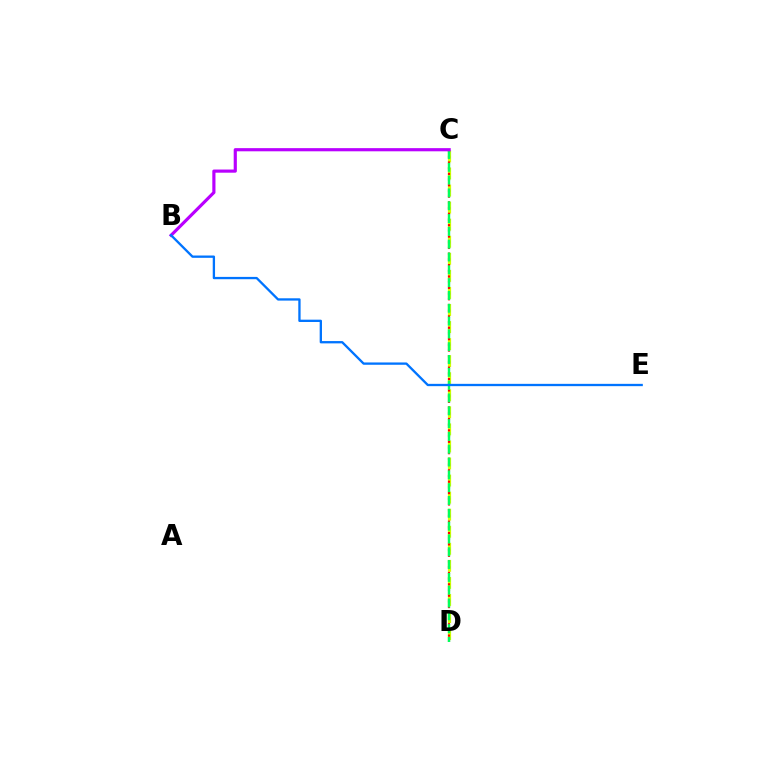{('C', 'D'): [{'color': '#d1ff00', 'line_style': 'dashed', 'thickness': 2.32}, {'color': '#ff0000', 'line_style': 'dotted', 'thickness': 1.55}, {'color': '#00ff5c', 'line_style': 'dashed', 'thickness': 1.74}], ('B', 'C'): [{'color': '#b900ff', 'line_style': 'solid', 'thickness': 2.28}], ('B', 'E'): [{'color': '#0074ff', 'line_style': 'solid', 'thickness': 1.67}]}